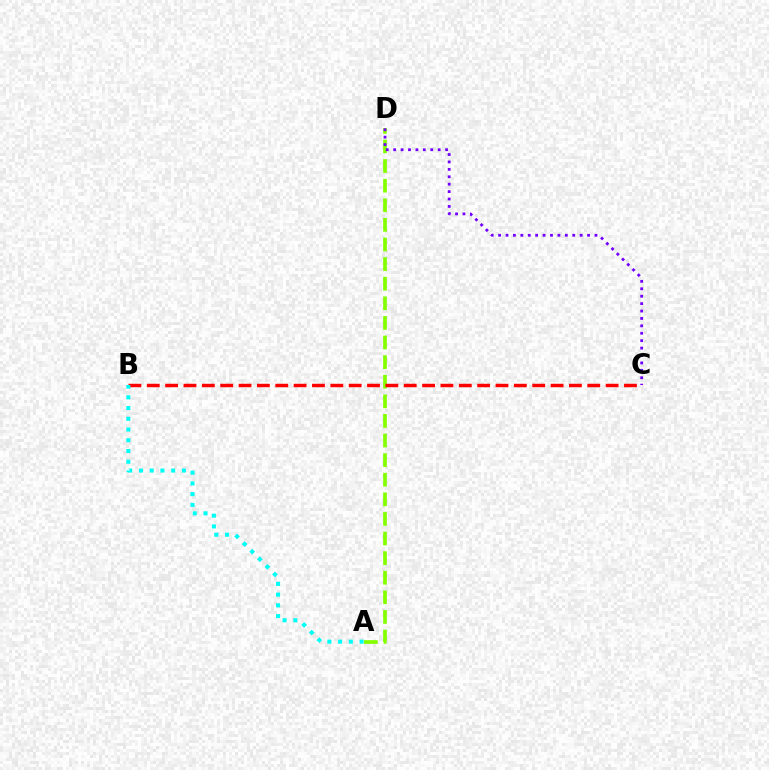{('A', 'D'): [{'color': '#84ff00', 'line_style': 'dashed', 'thickness': 2.66}], ('C', 'D'): [{'color': '#7200ff', 'line_style': 'dotted', 'thickness': 2.01}], ('B', 'C'): [{'color': '#ff0000', 'line_style': 'dashed', 'thickness': 2.49}], ('A', 'B'): [{'color': '#00fff6', 'line_style': 'dotted', 'thickness': 2.92}]}